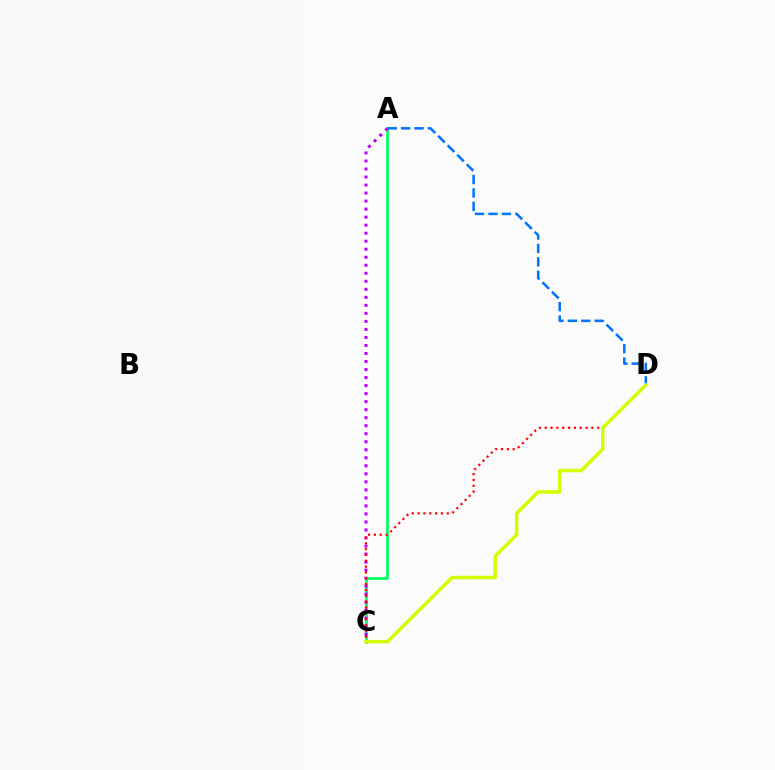{('A', 'C'): [{'color': '#00ff5c', 'line_style': 'solid', 'thickness': 1.96}, {'color': '#b900ff', 'line_style': 'dotted', 'thickness': 2.18}], ('A', 'D'): [{'color': '#0074ff', 'line_style': 'dashed', 'thickness': 1.83}], ('C', 'D'): [{'color': '#ff0000', 'line_style': 'dotted', 'thickness': 1.58}, {'color': '#d1ff00', 'line_style': 'solid', 'thickness': 2.52}]}